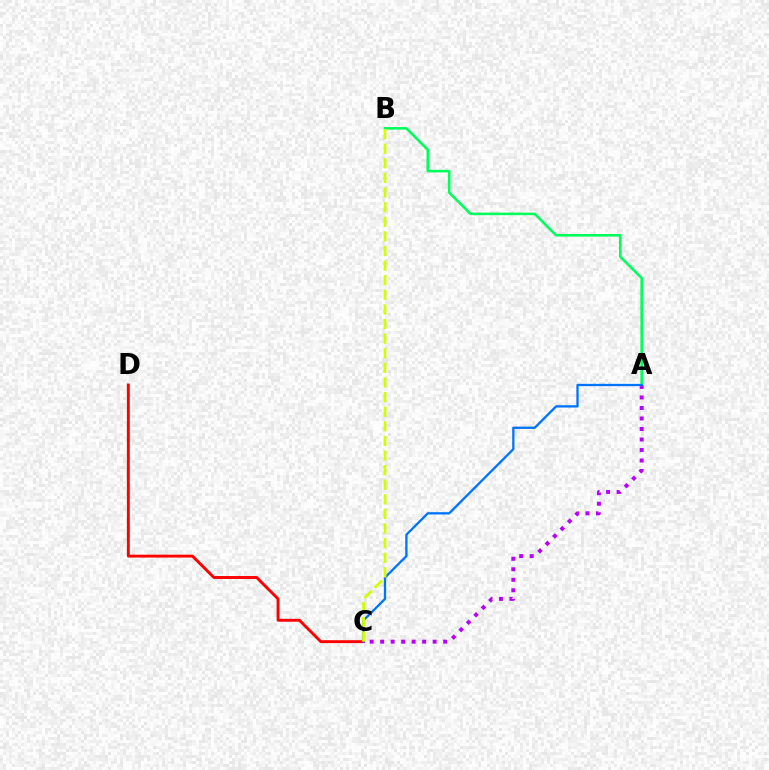{('A', 'B'): [{'color': '#00ff5c', 'line_style': 'solid', 'thickness': 1.87}], ('C', 'D'): [{'color': '#ff0000', 'line_style': 'solid', 'thickness': 2.09}], ('A', 'C'): [{'color': '#b900ff', 'line_style': 'dotted', 'thickness': 2.85}, {'color': '#0074ff', 'line_style': 'solid', 'thickness': 1.66}], ('B', 'C'): [{'color': '#d1ff00', 'line_style': 'dashed', 'thickness': 1.98}]}